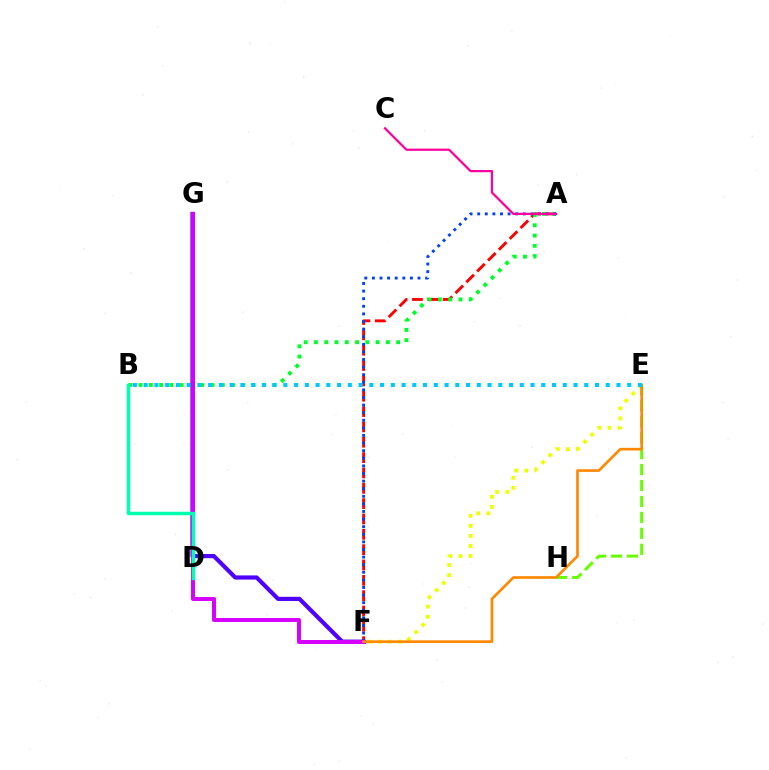{('A', 'F'): [{'color': '#ff0000', 'line_style': 'dashed', 'thickness': 2.08}, {'color': '#003fff', 'line_style': 'dotted', 'thickness': 2.06}], ('A', 'B'): [{'color': '#00ff27', 'line_style': 'dotted', 'thickness': 2.79}], ('E', 'F'): [{'color': '#eeff00', 'line_style': 'dotted', 'thickness': 2.74}, {'color': '#ff8800', 'line_style': 'solid', 'thickness': 1.91}], ('E', 'H'): [{'color': '#66ff00', 'line_style': 'dashed', 'thickness': 2.17}], ('F', 'G'): [{'color': '#4f00ff', 'line_style': 'solid', 'thickness': 3.0}, {'color': '#d600ff', 'line_style': 'solid', 'thickness': 2.86}], ('A', 'C'): [{'color': '#ff00a0', 'line_style': 'solid', 'thickness': 1.61}], ('B', 'E'): [{'color': '#00c7ff', 'line_style': 'dotted', 'thickness': 2.92}], ('B', 'D'): [{'color': '#00ffaf', 'line_style': 'solid', 'thickness': 2.48}]}